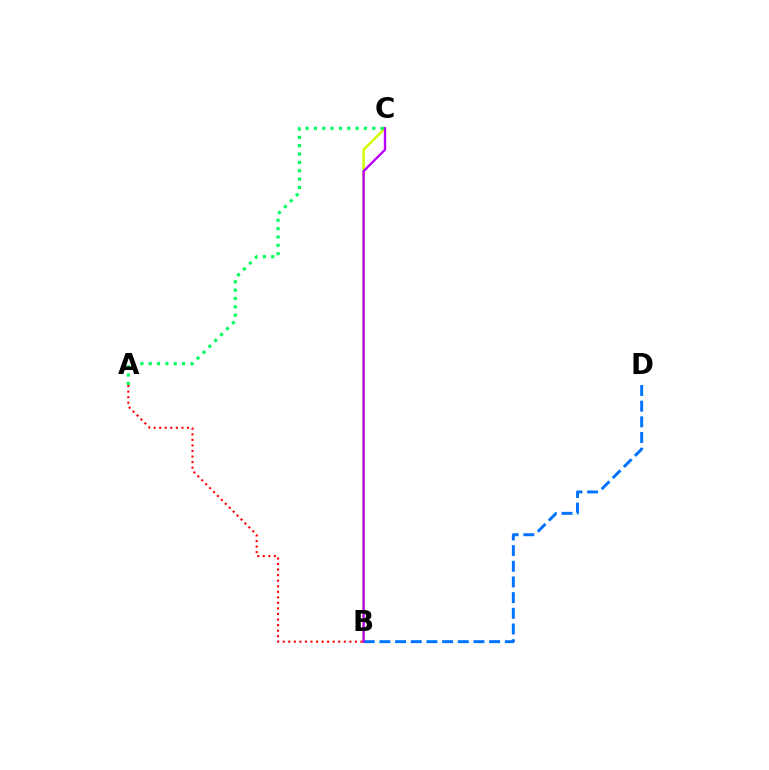{('B', 'C'): [{'color': '#d1ff00', 'line_style': 'solid', 'thickness': 1.77}, {'color': '#b900ff', 'line_style': 'solid', 'thickness': 1.7}], ('A', 'B'): [{'color': '#ff0000', 'line_style': 'dotted', 'thickness': 1.51}], ('B', 'D'): [{'color': '#0074ff', 'line_style': 'dashed', 'thickness': 2.13}], ('A', 'C'): [{'color': '#00ff5c', 'line_style': 'dotted', 'thickness': 2.27}]}